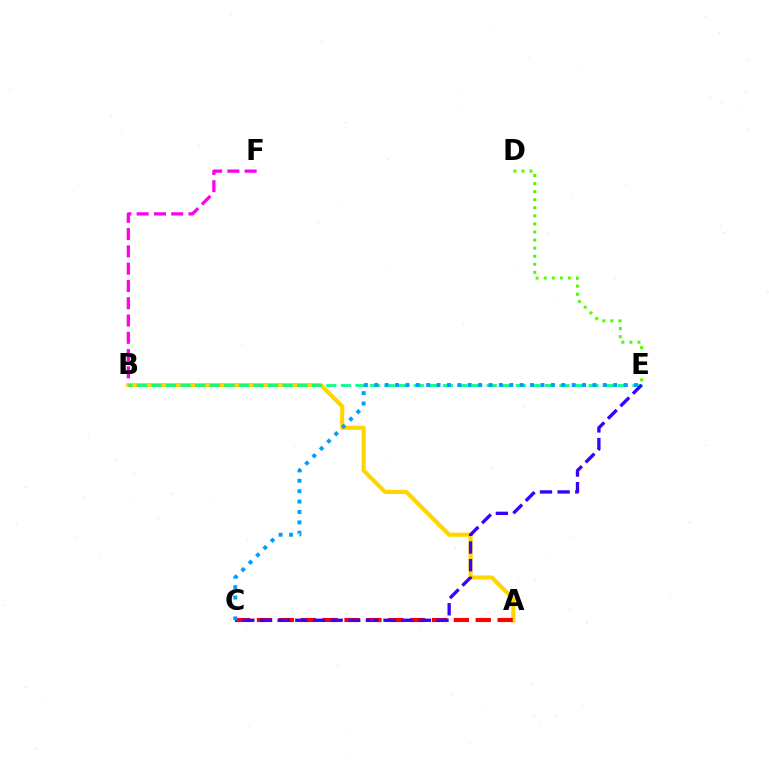{('B', 'F'): [{'color': '#ff00ed', 'line_style': 'dashed', 'thickness': 2.35}], ('A', 'B'): [{'color': '#ffd500', 'line_style': 'solid', 'thickness': 2.97}], ('D', 'E'): [{'color': '#4fff00', 'line_style': 'dotted', 'thickness': 2.19}], ('A', 'C'): [{'color': '#ff0000', 'line_style': 'dashed', 'thickness': 2.97}], ('B', 'E'): [{'color': '#00ff86', 'line_style': 'dashed', 'thickness': 1.98}], ('C', 'E'): [{'color': '#3700ff', 'line_style': 'dashed', 'thickness': 2.4}, {'color': '#009eff', 'line_style': 'dotted', 'thickness': 2.82}]}